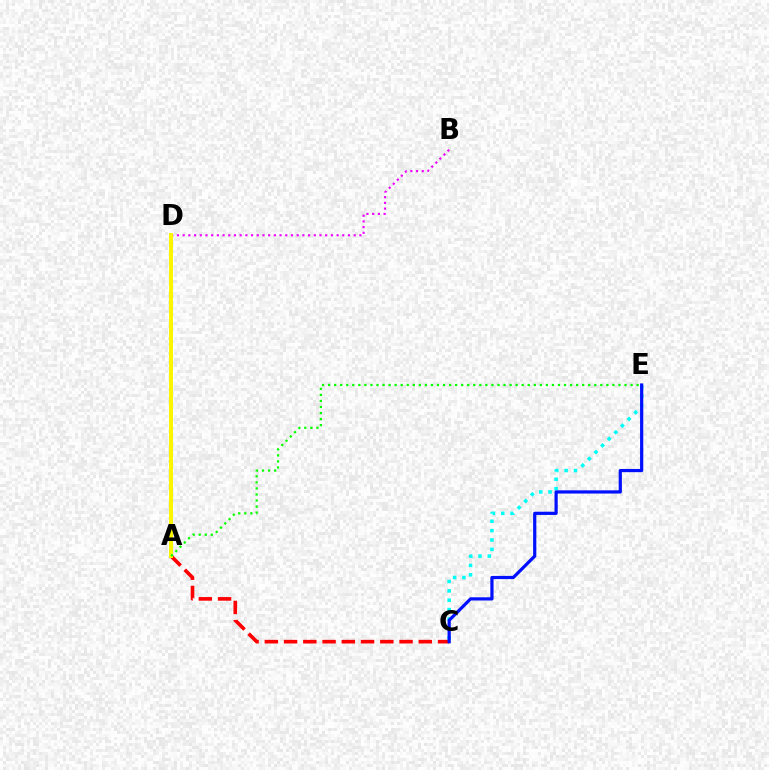{('B', 'D'): [{'color': '#ee00ff', 'line_style': 'dotted', 'thickness': 1.55}], ('A', 'C'): [{'color': '#ff0000', 'line_style': 'dashed', 'thickness': 2.61}], ('C', 'E'): [{'color': '#00fff6', 'line_style': 'dotted', 'thickness': 2.54}, {'color': '#0010ff', 'line_style': 'solid', 'thickness': 2.31}], ('A', 'D'): [{'color': '#fcf500', 'line_style': 'solid', 'thickness': 2.88}], ('A', 'E'): [{'color': '#08ff00', 'line_style': 'dotted', 'thickness': 1.64}]}